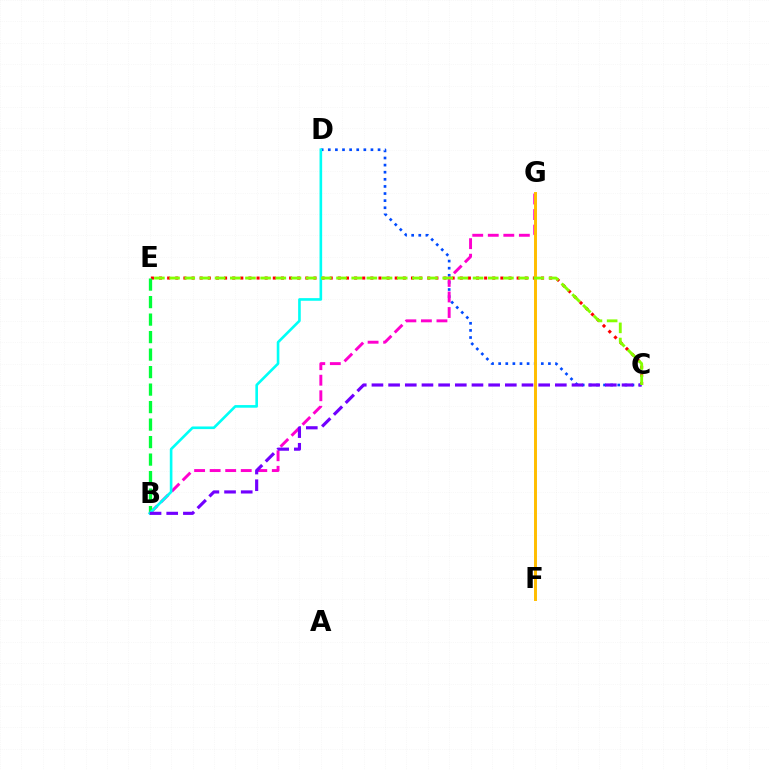{('C', 'D'): [{'color': '#004bff', 'line_style': 'dotted', 'thickness': 1.93}], ('B', 'G'): [{'color': '#ff00cf', 'line_style': 'dashed', 'thickness': 2.11}], ('C', 'E'): [{'color': '#ff0000', 'line_style': 'dotted', 'thickness': 2.21}, {'color': '#84ff00', 'line_style': 'dashed', 'thickness': 2.06}], ('B', 'E'): [{'color': '#00ff39', 'line_style': 'dashed', 'thickness': 2.38}], ('B', 'D'): [{'color': '#00fff6', 'line_style': 'solid', 'thickness': 1.89}], ('B', 'C'): [{'color': '#7200ff', 'line_style': 'dashed', 'thickness': 2.26}], ('F', 'G'): [{'color': '#ffbd00', 'line_style': 'solid', 'thickness': 2.13}]}